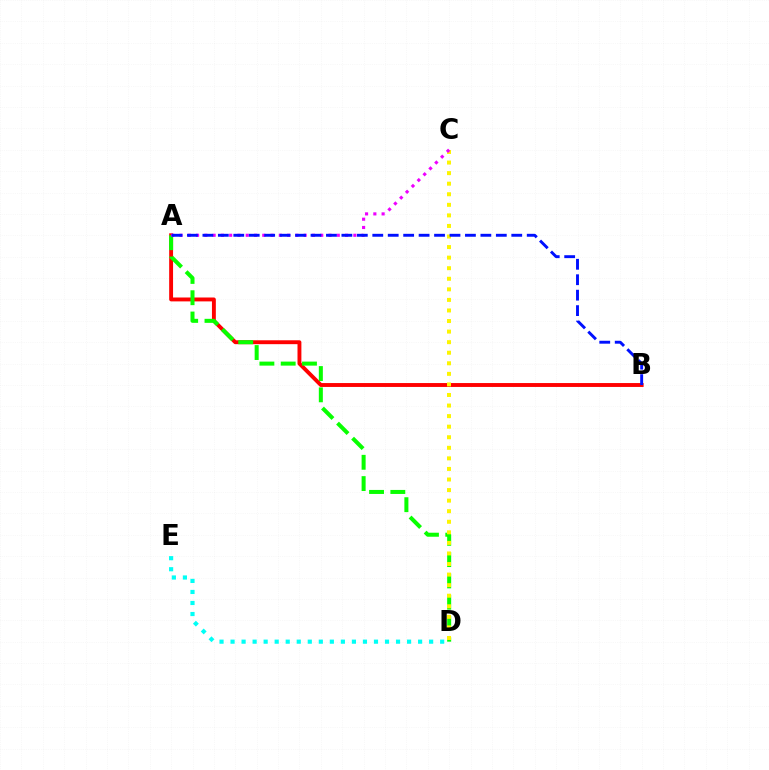{('D', 'E'): [{'color': '#00fff6', 'line_style': 'dotted', 'thickness': 3.0}], ('A', 'B'): [{'color': '#ff0000', 'line_style': 'solid', 'thickness': 2.8}, {'color': '#0010ff', 'line_style': 'dashed', 'thickness': 2.1}], ('A', 'D'): [{'color': '#08ff00', 'line_style': 'dashed', 'thickness': 2.89}], ('C', 'D'): [{'color': '#fcf500', 'line_style': 'dotted', 'thickness': 2.87}], ('A', 'C'): [{'color': '#ee00ff', 'line_style': 'dotted', 'thickness': 2.25}]}